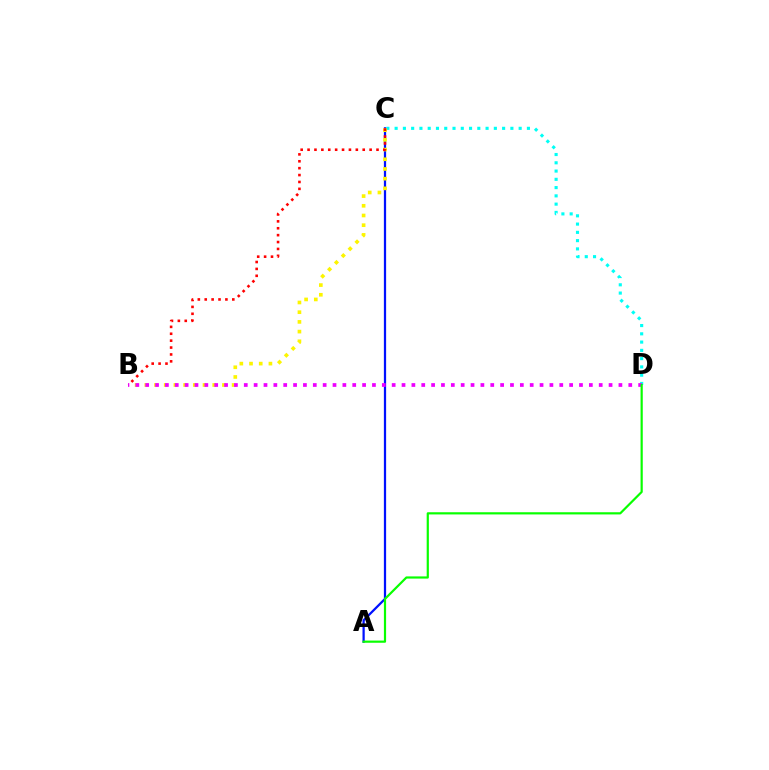{('C', 'D'): [{'color': '#00fff6', 'line_style': 'dotted', 'thickness': 2.25}], ('A', 'C'): [{'color': '#0010ff', 'line_style': 'solid', 'thickness': 1.61}], ('B', 'C'): [{'color': '#fcf500', 'line_style': 'dotted', 'thickness': 2.64}, {'color': '#ff0000', 'line_style': 'dotted', 'thickness': 1.87}], ('B', 'D'): [{'color': '#ee00ff', 'line_style': 'dotted', 'thickness': 2.68}], ('A', 'D'): [{'color': '#08ff00', 'line_style': 'solid', 'thickness': 1.58}]}